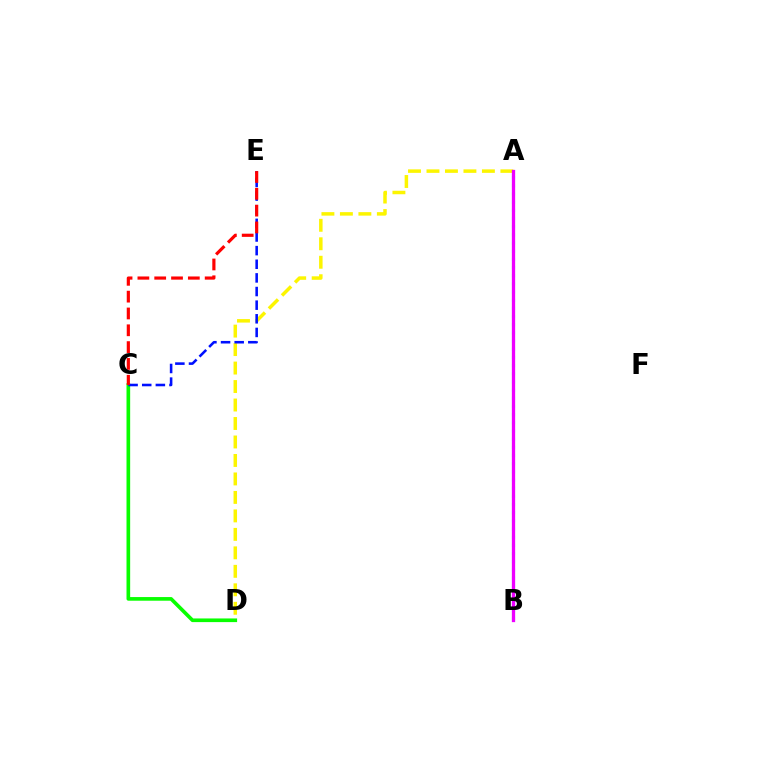{('C', 'D'): [{'color': '#08ff00', 'line_style': 'solid', 'thickness': 2.63}], ('A', 'D'): [{'color': '#fcf500', 'line_style': 'dashed', 'thickness': 2.51}], ('A', 'B'): [{'color': '#00fff6', 'line_style': 'dotted', 'thickness': 2.22}, {'color': '#ee00ff', 'line_style': 'solid', 'thickness': 2.37}], ('C', 'E'): [{'color': '#0010ff', 'line_style': 'dashed', 'thickness': 1.85}, {'color': '#ff0000', 'line_style': 'dashed', 'thickness': 2.28}]}